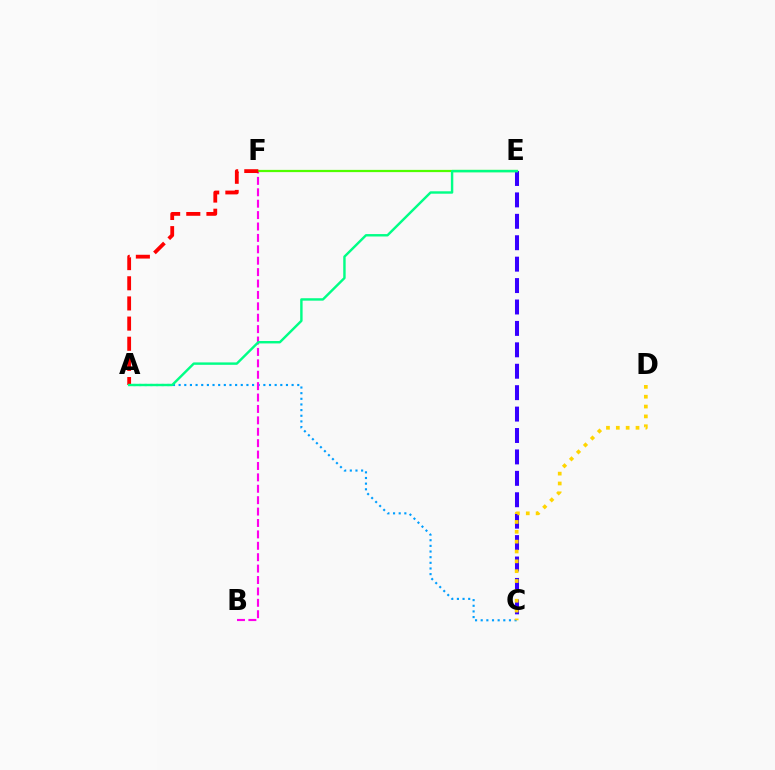{('A', 'C'): [{'color': '#009eff', 'line_style': 'dotted', 'thickness': 1.53}], ('C', 'E'): [{'color': '#3700ff', 'line_style': 'dashed', 'thickness': 2.91}], ('B', 'F'): [{'color': '#ff00ed', 'line_style': 'dashed', 'thickness': 1.55}], ('E', 'F'): [{'color': '#4fff00', 'line_style': 'solid', 'thickness': 1.61}], ('C', 'D'): [{'color': '#ffd500', 'line_style': 'dotted', 'thickness': 2.68}], ('A', 'F'): [{'color': '#ff0000', 'line_style': 'dashed', 'thickness': 2.74}], ('A', 'E'): [{'color': '#00ff86', 'line_style': 'solid', 'thickness': 1.74}]}